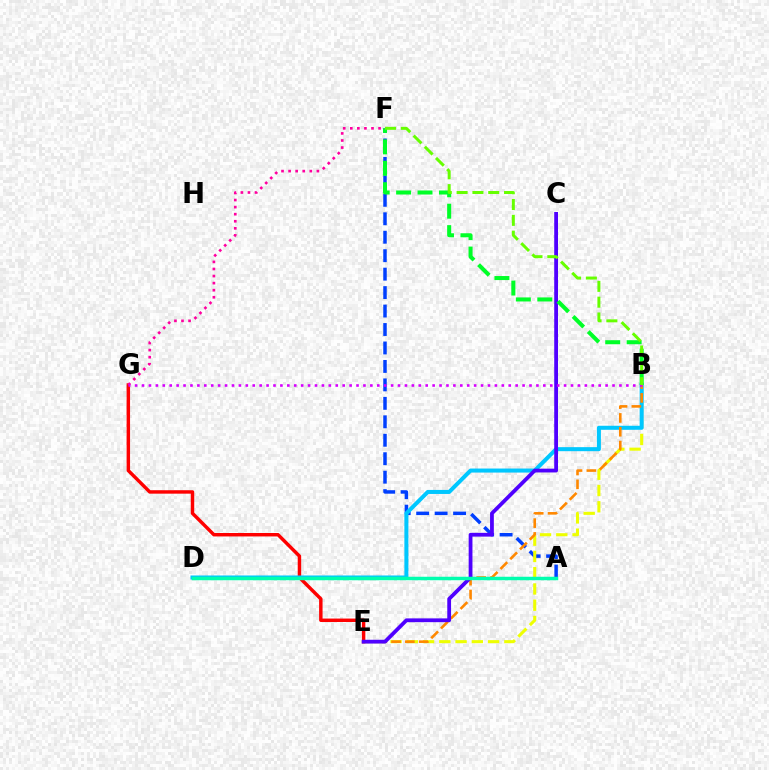{('A', 'F'): [{'color': '#003fff', 'line_style': 'dashed', 'thickness': 2.51}], ('E', 'G'): [{'color': '#ff0000', 'line_style': 'solid', 'thickness': 2.48}], ('F', 'G'): [{'color': '#ff00a0', 'line_style': 'dotted', 'thickness': 1.92}], ('B', 'E'): [{'color': '#eeff00', 'line_style': 'dashed', 'thickness': 2.21}, {'color': '#ff8800', 'line_style': 'dashed', 'thickness': 1.88}], ('B', 'D'): [{'color': '#00c7ff', 'line_style': 'solid', 'thickness': 2.9}], ('C', 'E'): [{'color': '#4f00ff', 'line_style': 'solid', 'thickness': 2.73}], ('A', 'D'): [{'color': '#00ffaf', 'line_style': 'solid', 'thickness': 2.51}], ('B', 'F'): [{'color': '#00ff27', 'line_style': 'dashed', 'thickness': 2.91}, {'color': '#66ff00', 'line_style': 'dashed', 'thickness': 2.15}], ('B', 'G'): [{'color': '#d600ff', 'line_style': 'dotted', 'thickness': 1.88}]}